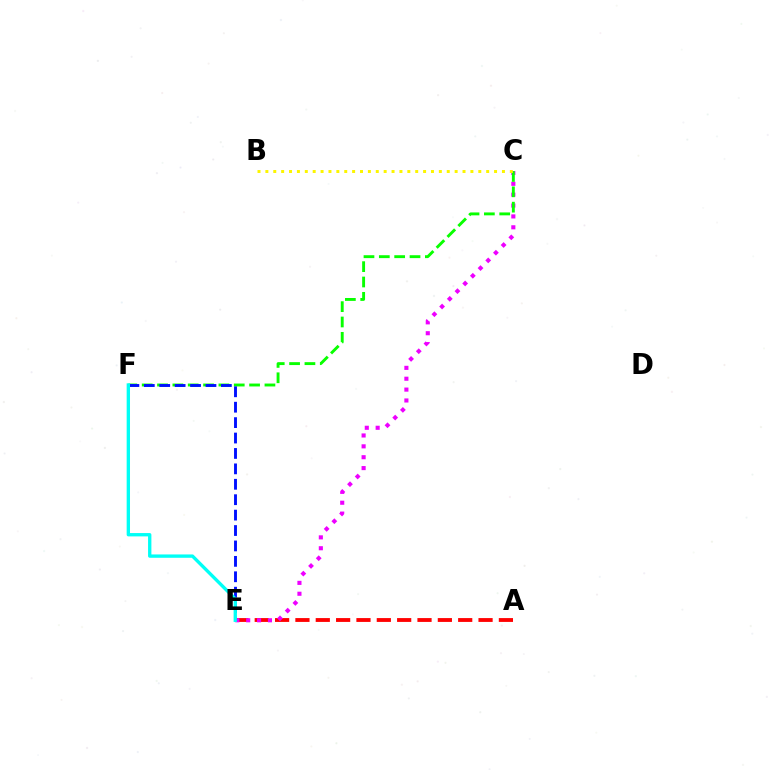{('A', 'E'): [{'color': '#ff0000', 'line_style': 'dashed', 'thickness': 2.76}], ('C', 'E'): [{'color': '#ee00ff', 'line_style': 'dotted', 'thickness': 2.95}], ('C', 'F'): [{'color': '#08ff00', 'line_style': 'dashed', 'thickness': 2.08}], ('E', 'F'): [{'color': '#0010ff', 'line_style': 'dashed', 'thickness': 2.09}, {'color': '#00fff6', 'line_style': 'solid', 'thickness': 2.4}], ('B', 'C'): [{'color': '#fcf500', 'line_style': 'dotted', 'thickness': 2.14}]}